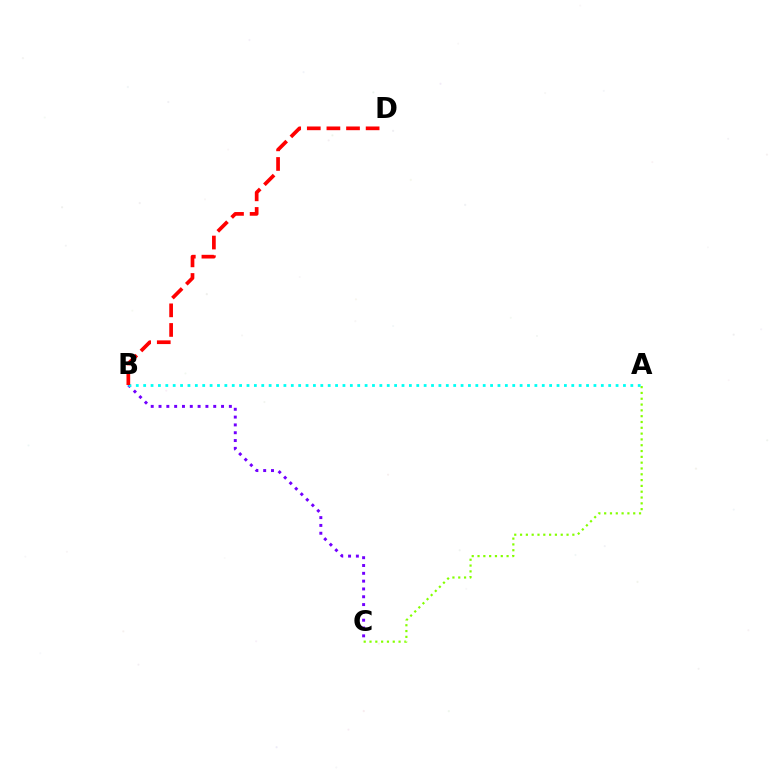{('A', 'C'): [{'color': '#84ff00', 'line_style': 'dotted', 'thickness': 1.58}], ('B', 'C'): [{'color': '#7200ff', 'line_style': 'dotted', 'thickness': 2.12}], ('A', 'B'): [{'color': '#00fff6', 'line_style': 'dotted', 'thickness': 2.01}], ('B', 'D'): [{'color': '#ff0000', 'line_style': 'dashed', 'thickness': 2.66}]}